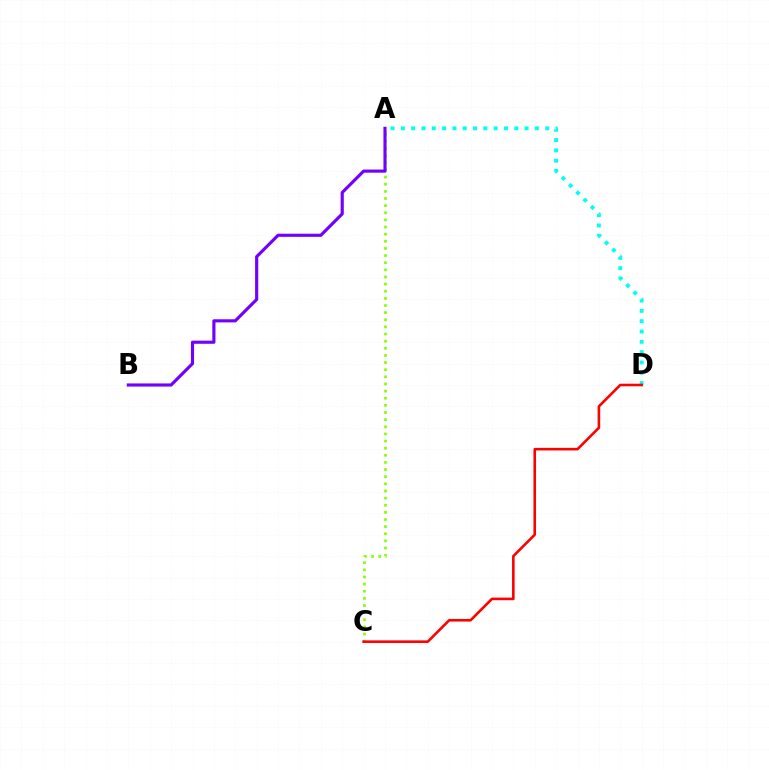{('A', 'D'): [{'color': '#00fff6', 'line_style': 'dotted', 'thickness': 2.8}], ('A', 'C'): [{'color': '#84ff00', 'line_style': 'dotted', 'thickness': 1.94}], ('C', 'D'): [{'color': '#ff0000', 'line_style': 'solid', 'thickness': 1.87}], ('A', 'B'): [{'color': '#7200ff', 'line_style': 'solid', 'thickness': 2.26}]}